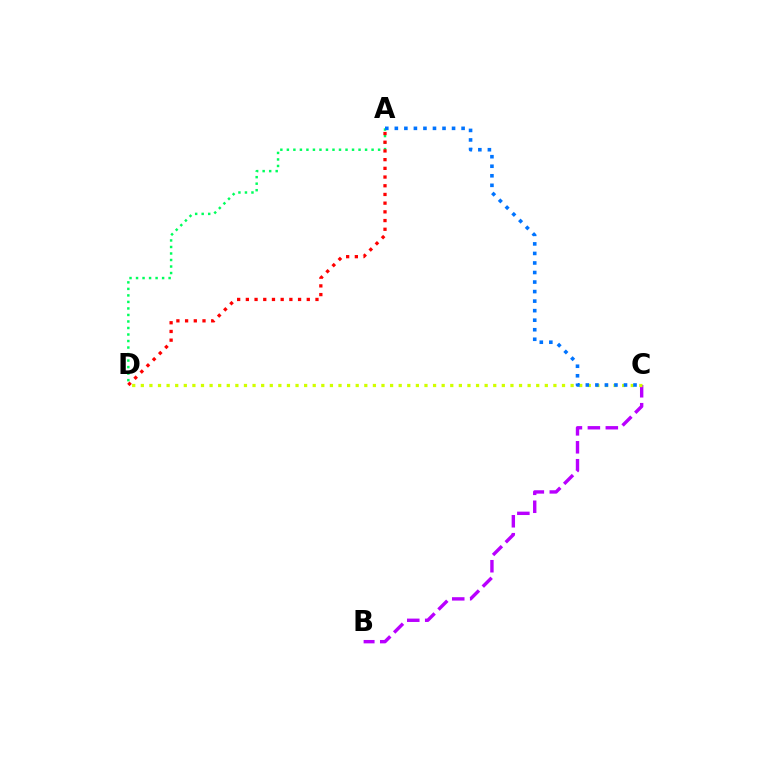{('B', 'C'): [{'color': '#b900ff', 'line_style': 'dashed', 'thickness': 2.44}], ('C', 'D'): [{'color': '#d1ff00', 'line_style': 'dotted', 'thickness': 2.34}], ('A', 'D'): [{'color': '#00ff5c', 'line_style': 'dotted', 'thickness': 1.77}, {'color': '#ff0000', 'line_style': 'dotted', 'thickness': 2.36}], ('A', 'C'): [{'color': '#0074ff', 'line_style': 'dotted', 'thickness': 2.59}]}